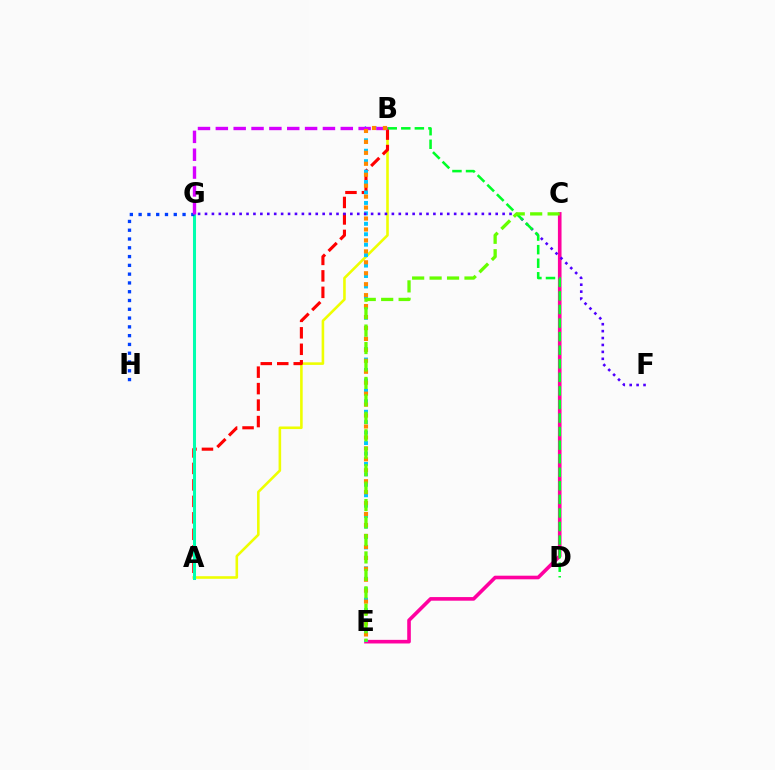{('A', 'B'): [{'color': '#eeff00', 'line_style': 'solid', 'thickness': 1.87}, {'color': '#ff0000', 'line_style': 'dashed', 'thickness': 2.24}], ('C', 'E'): [{'color': '#ff00a0', 'line_style': 'solid', 'thickness': 2.61}, {'color': '#66ff00', 'line_style': 'dashed', 'thickness': 2.37}], ('B', 'E'): [{'color': '#00c7ff', 'line_style': 'dotted', 'thickness': 2.84}, {'color': '#ff8800', 'line_style': 'dotted', 'thickness': 2.97}], ('F', 'G'): [{'color': '#4f00ff', 'line_style': 'dotted', 'thickness': 1.88}], ('A', 'G'): [{'color': '#00ffaf', 'line_style': 'solid', 'thickness': 2.19}], ('B', 'D'): [{'color': '#00ff27', 'line_style': 'dashed', 'thickness': 1.84}], ('G', 'H'): [{'color': '#003fff', 'line_style': 'dotted', 'thickness': 2.39}], ('B', 'G'): [{'color': '#d600ff', 'line_style': 'dashed', 'thickness': 2.43}]}